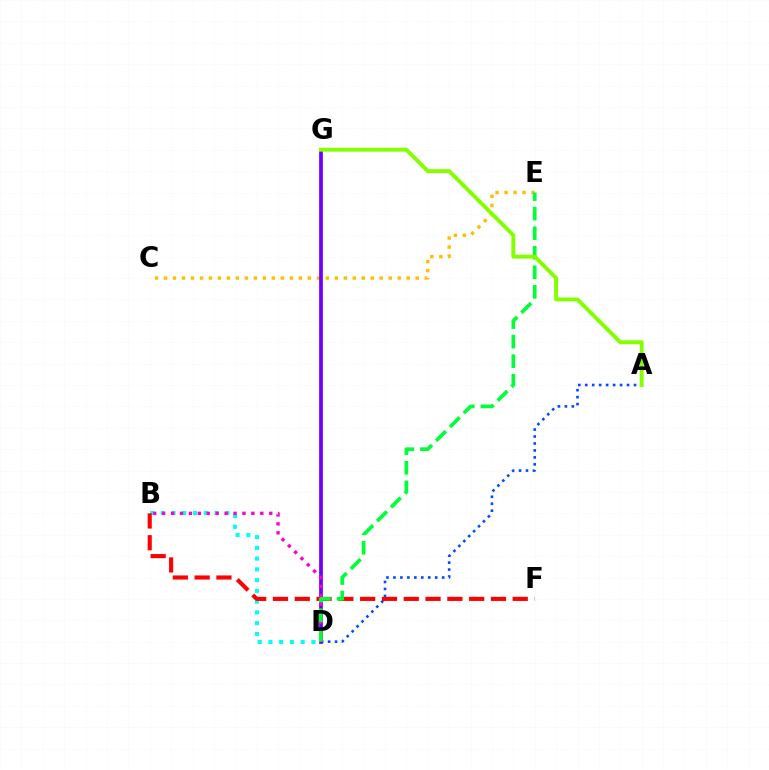{('A', 'D'): [{'color': '#004bff', 'line_style': 'dotted', 'thickness': 1.89}], ('C', 'E'): [{'color': '#ffbd00', 'line_style': 'dotted', 'thickness': 2.44}], ('B', 'D'): [{'color': '#00fff6', 'line_style': 'dotted', 'thickness': 2.92}, {'color': '#ff00cf', 'line_style': 'dotted', 'thickness': 2.42}], ('B', 'F'): [{'color': '#ff0000', 'line_style': 'dashed', 'thickness': 2.96}], ('D', 'G'): [{'color': '#7200ff', 'line_style': 'solid', 'thickness': 2.69}], ('D', 'E'): [{'color': '#00ff39', 'line_style': 'dashed', 'thickness': 2.66}], ('A', 'G'): [{'color': '#84ff00', 'line_style': 'solid', 'thickness': 2.82}]}